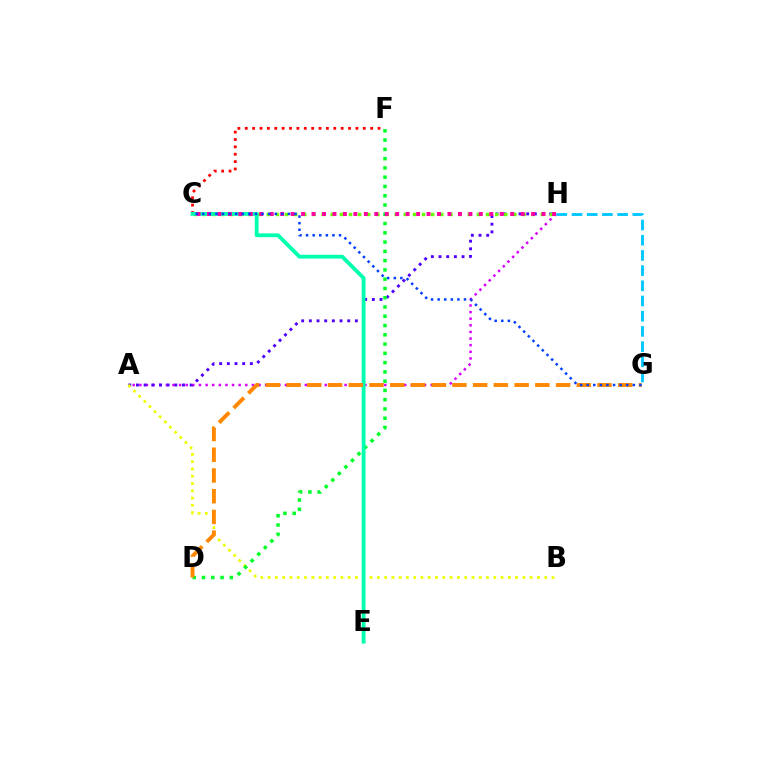{('C', 'F'): [{'color': '#ff0000', 'line_style': 'dotted', 'thickness': 2.0}], ('A', 'H'): [{'color': '#d600ff', 'line_style': 'dotted', 'thickness': 1.8}, {'color': '#4f00ff', 'line_style': 'dotted', 'thickness': 2.08}], ('G', 'H'): [{'color': '#00c7ff', 'line_style': 'dashed', 'thickness': 2.06}], ('C', 'H'): [{'color': '#66ff00', 'line_style': 'dotted', 'thickness': 2.48}, {'color': '#ff00a0', 'line_style': 'dotted', 'thickness': 2.84}], ('A', 'B'): [{'color': '#eeff00', 'line_style': 'dotted', 'thickness': 1.98}], ('D', 'F'): [{'color': '#00ff27', 'line_style': 'dotted', 'thickness': 2.52}], ('C', 'E'): [{'color': '#00ffaf', 'line_style': 'solid', 'thickness': 2.75}], ('D', 'G'): [{'color': '#ff8800', 'line_style': 'dashed', 'thickness': 2.82}], ('C', 'G'): [{'color': '#003fff', 'line_style': 'dotted', 'thickness': 1.79}]}